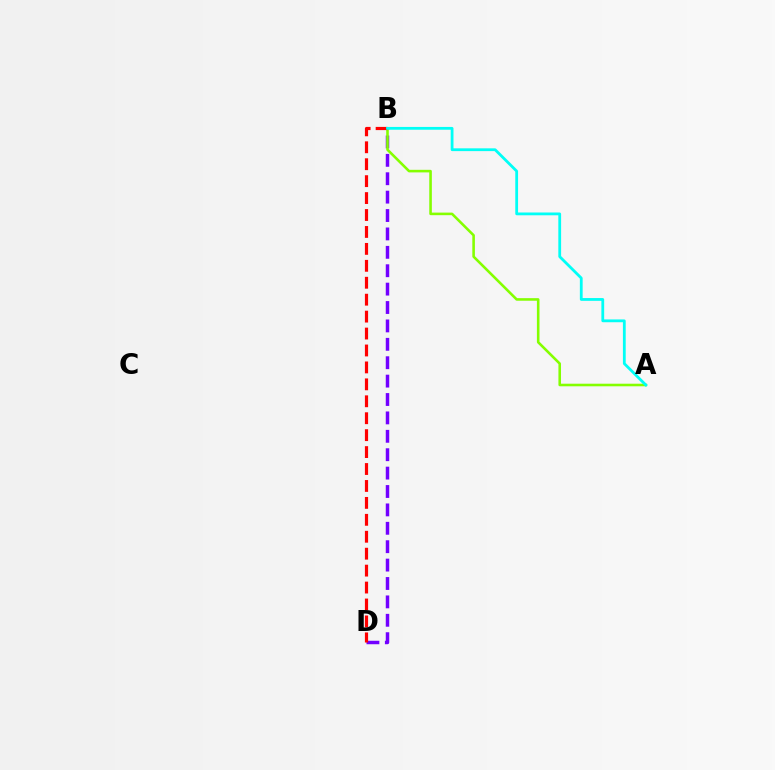{('B', 'D'): [{'color': '#7200ff', 'line_style': 'dashed', 'thickness': 2.5}, {'color': '#ff0000', 'line_style': 'dashed', 'thickness': 2.3}], ('A', 'B'): [{'color': '#84ff00', 'line_style': 'solid', 'thickness': 1.86}, {'color': '#00fff6', 'line_style': 'solid', 'thickness': 2.01}]}